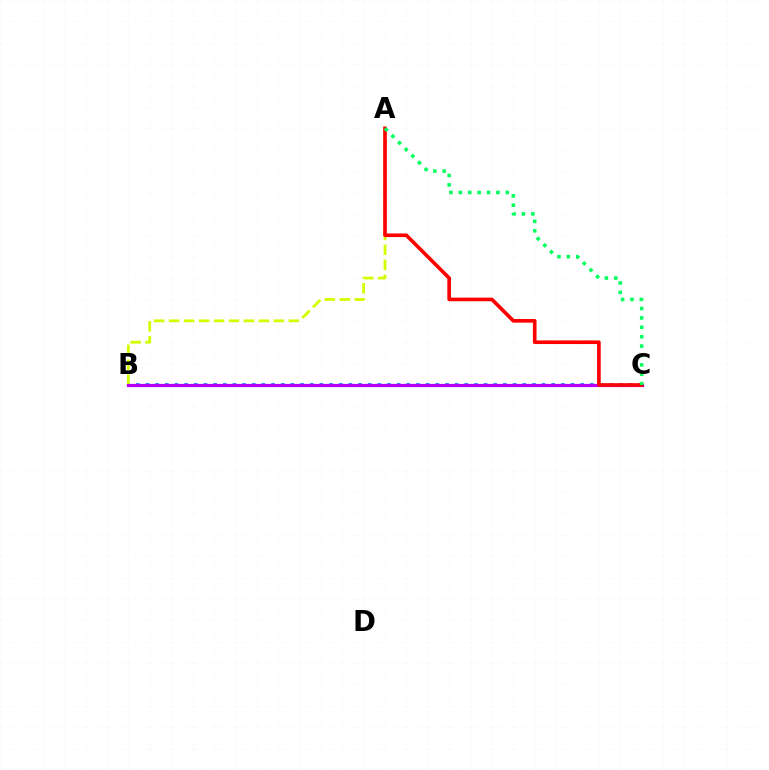{('B', 'C'): [{'color': '#0074ff', 'line_style': 'dotted', 'thickness': 2.62}, {'color': '#b900ff', 'line_style': 'solid', 'thickness': 2.31}], ('A', 'B'): [{'color': '#d1ff00', 'line_style': 'dashed', 'thickness': 2.03}], ('A', 'C'): [{'color': '#ff0000', 'line_style': 'solid', 'thickness': 2.62}, {'color': '#00ff5c', 'line_style': 'dotted', 'thickness': 2.55}]}